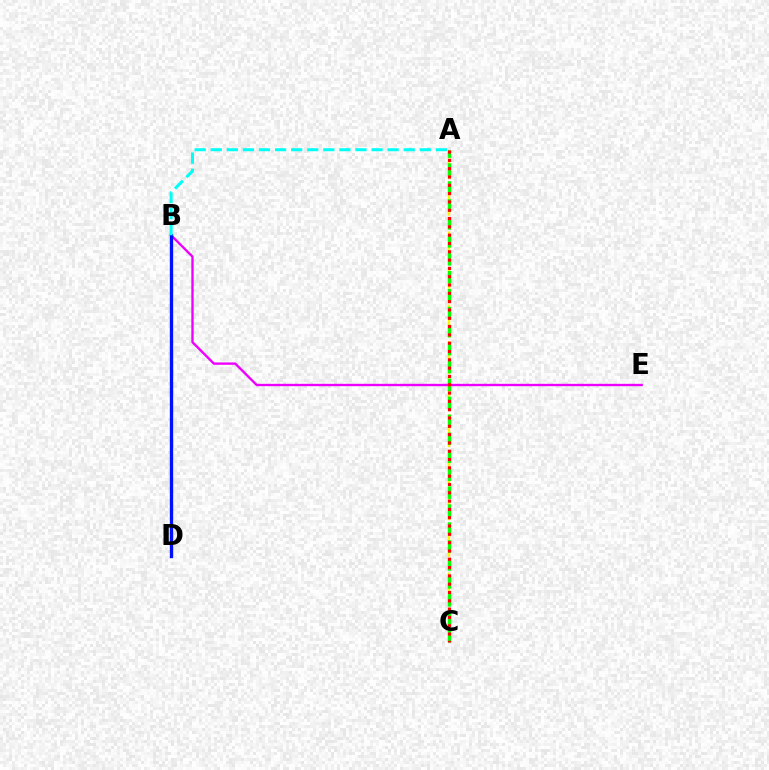{('A', 'C'): [{'color': '#fcf500', 'line_style': 'dashed', 'thickness': 1.65}, {'color': '#08ff00', 'line_style': 'dashed', 'thickness': 2.44}, {'color': '#ff0000', 'line_style': 'dotted', 'thickness': 2.26}], ('B', 'E'): [{'color': '#ee00ff', 'line_style': 'solid', 'thickness': 1.7}], ('B', 'D'): [{'color': '#0010ff', 'line_style': 'solid', 'thickness': 2.41}], ('A', 'B'): [{'color': '#00fff6', 'line_style': 'dashed', 'thickness': 2.18}]}